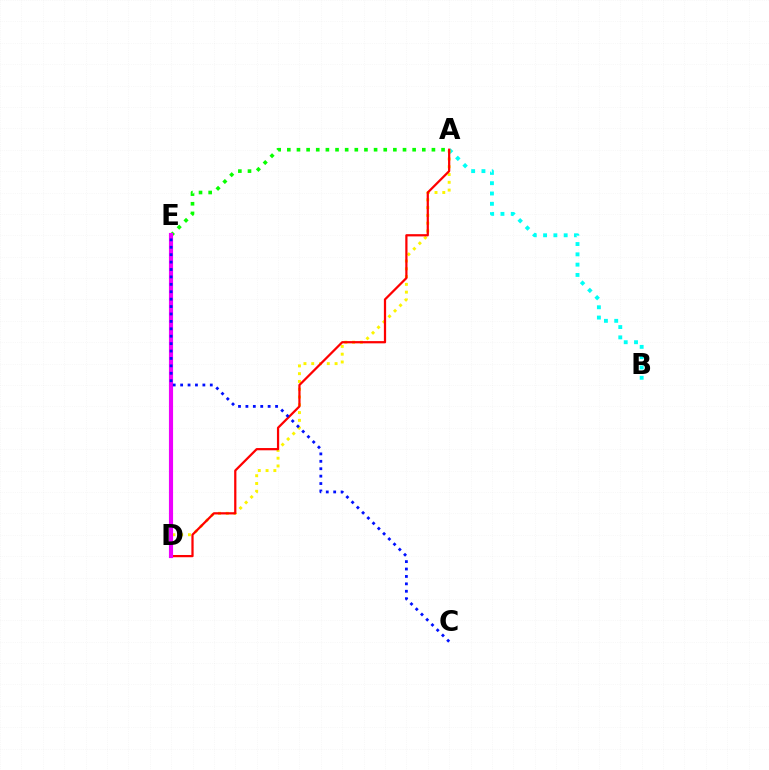{('A', 'B'): [{'color': '#00fff6', 'line_style': 'dotted', 'thickness': 2.8}], ('A', 'D'): [{'color': '#fcf500', 'line_style': 'dotted', 'thickness': 2.11}, {'color': '#ff0000', 'line_style': 'solid', 'thickness': 1.61}], ('A', 'E'): [{'color': '#08ff00', 'line_style': 'dotted', 'thickness': 2.62}], ('D', 'E'): [{'color': '#ee00ff', 'line_style': 'solid', 'thickness': 2.97}], ('C', 'E'): [{'color': '#0010ff', 'line_style': 'dotted', 'thickness': 2.01}]}